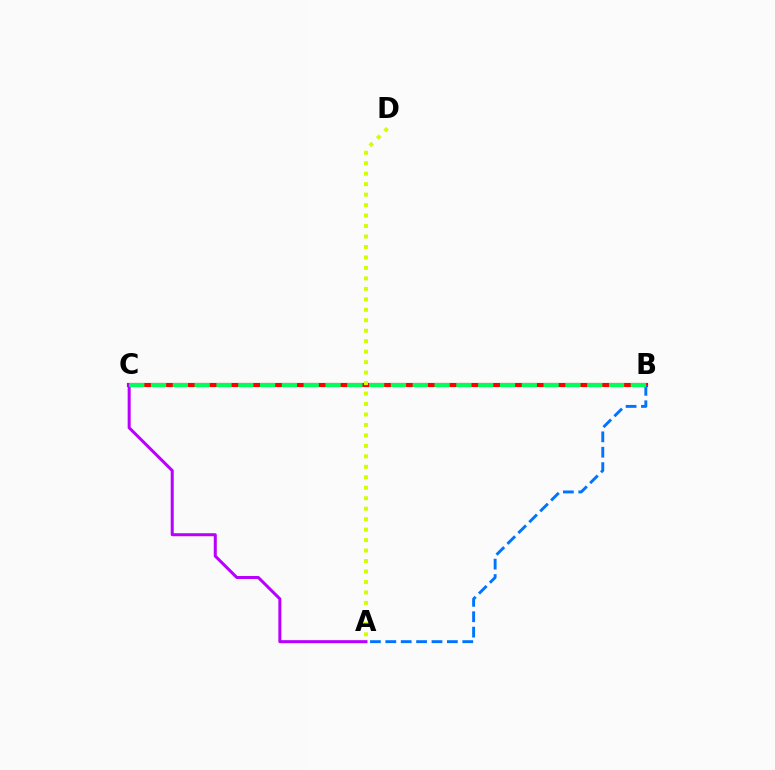{('B', 'C'): [{'color': '#ff0000', 'line_style': 'solid', 'thickness': 2.98}, {'color': '#00ff5c', 'line_style': 'dashed', 'thickness': 2.96}], ('A', 'D'): [{'color': '#d1ff00', 'line_style': 'dotted', 'thickness': 2.84}], ('A', 'B'): [{'color': '#0074ff', 'line_style': 'dashed', 'thickness': 2.09}], ('A', 'C'): [{'color': '#b900ff', 'line_style': 'solid', 'thickness': 2.17}]}